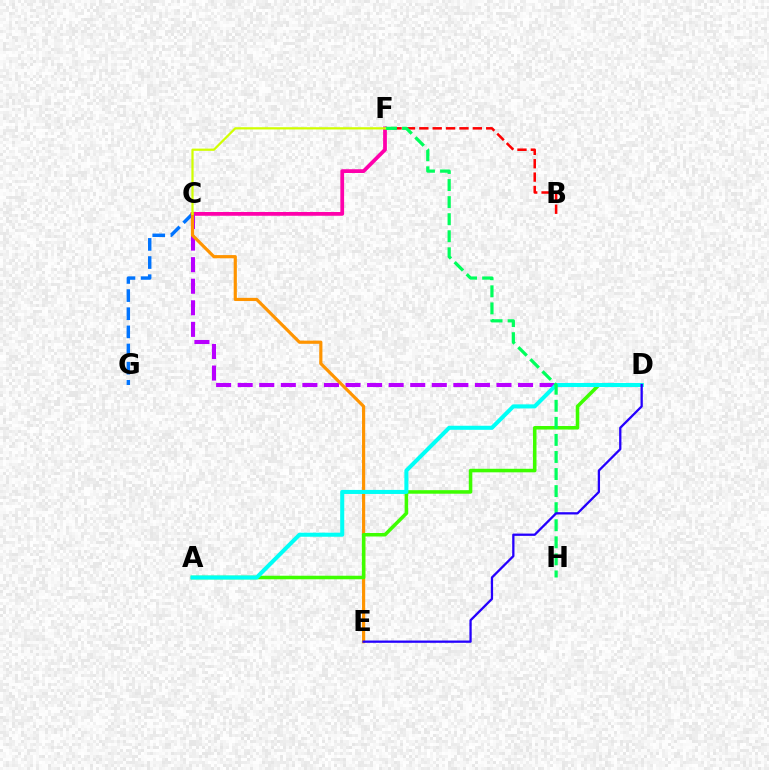{('C', 'G'): [{'color': '#0074ff', 'line_style': 'dashed', 'thickness': 2.46}], ('C', 'F'): [{'color': '#ff00ac', 'line_style': 'solid', 'thickness': 2.7}, {'color': '#d1ff00', 'line_style': 'solid', 'thickness': 1.61}], ('C', 'D'): [{'color': '#b900ff', 'line_style': 'dashed', 'thickness': 2.93}], ('C', 'E'): [{'color': '#ff9400', 'line_style': 'solid', 'thickness': 2.28}], ('A', 'D'): [{'color': '#3dff00', 'line_style': 'solid', 'thickness': 2.55}, {'color': '#00fff6', 'line_style': 'solid', 'thickness': 2.91}], ('B', 'F'): [{'color': '#ff0000', 'line_style': 'dashed', 'thickness': 1.82}], ('F', 'H'): [{'color': '#00ff5c', 'line_style': 'dashed', 'thickness': 2.32}], ('D', 'E'): [{'color': '#2500ff', 'line_style': 'solid', 'thickness': 1.65}]}